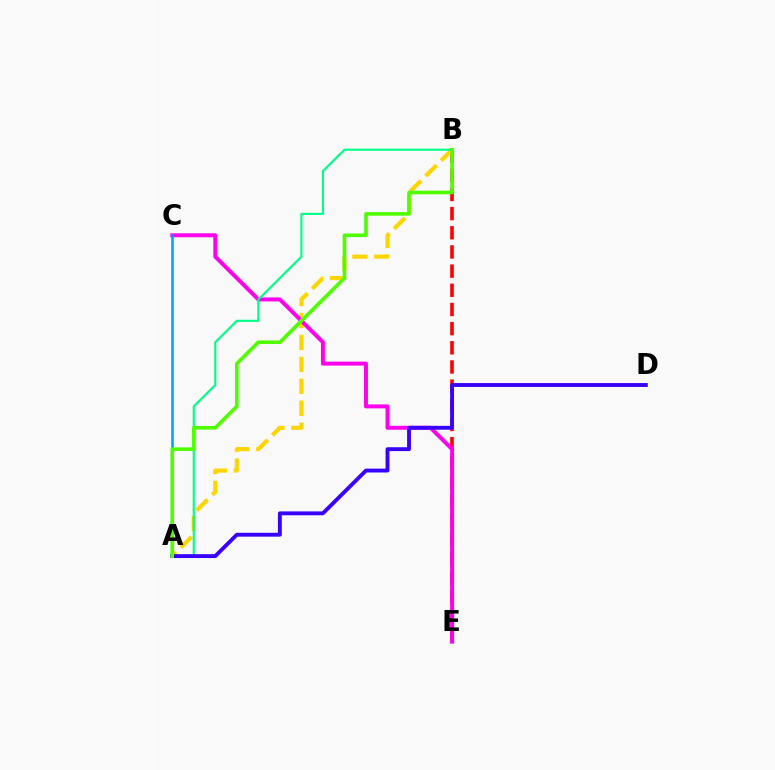{('B', 'E'): [{'color': '#ff0000', 'line_style': 'dashed', 'thickness': 2.6}], ('A', 'B'): [{'color': '#ffd500', 'line_style': 'dashed', 'thickness': 2.98}, {'color': '#00ff86', 'line_style': 'solid', 'thickness': 1.53}, {'color': '#4fff00', 'line_style': 'solid', 'thickness': 2.6}], ('C', 'E'): [{'color': '#ff00ed', 'line_style': 'solid', 'thickness': 2.85}], ('A', 'D'): [{'color': '#3700ff', 'line_style': 'solid', 'thickness': 2.78}], ('A', 'C'): [{'color': '#009eff', 'line_style': 'solid', 'thickness': 1.82}]}